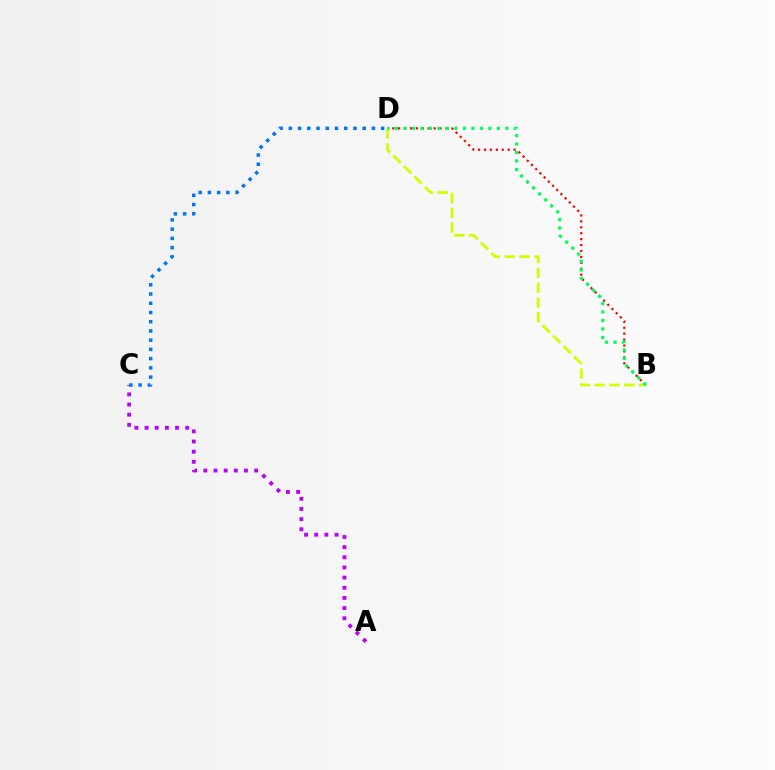{('B', 'D'): [{'color': '#ff0000', 'line_style': 'dotted', 'thickness': 1.61}, {'color': '#d1ff00', 'line_style': 'dashed', 'thickness': 2.02}, {'color': '#00ff5c', 'line_style': 'dotted', 'thickness': 2.31}], ('A', 'C'): [{'color': '#b900ff', 'line_style': 'dotted', 'thickness': 2.76}], ('C', 'D'): [{'color': '#0074ff', 'line_style': 'dotted', 'thickness': 2.51}]}